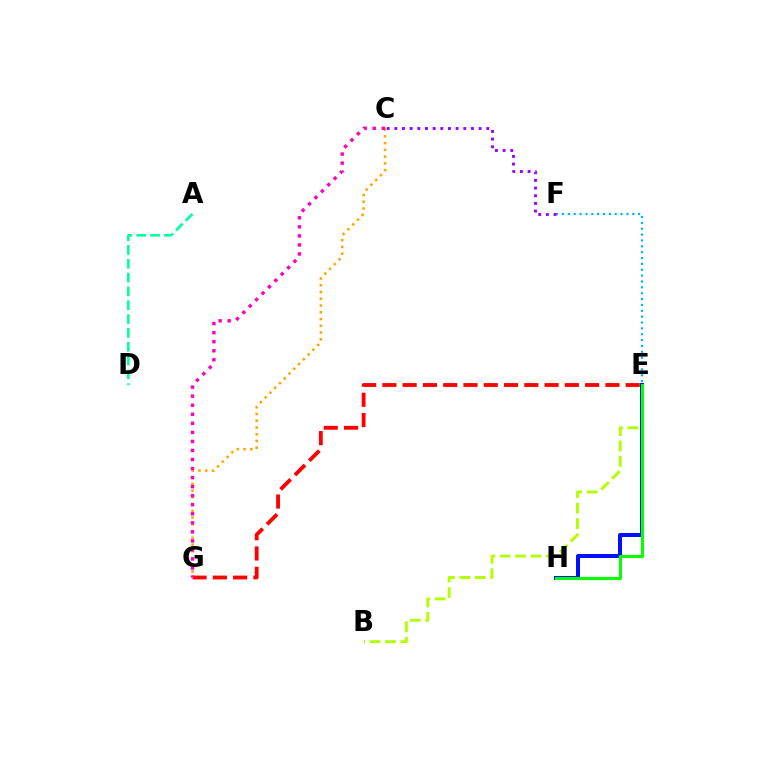{('B', 'E'): [{'color': '#b3ff00', 'line_style': 'dashed', 'thickness': 2.09}], ('E', 'H'): [{'color': '#0010ff', 'line_style': 'solid', 'thickness': 2.87}, {'color': '#08ff00', 'line_style': 'solid', 'thickness': 2.22}], ('E', 'G'): [{'color': '#ff0000', 'line_style': 'dashed', 'thickness': 2.75}], ('E', 'F'): [{'color': '#00b5ff', 'line_style': 'dotted', 'thickness': 1.59}], ('C', 'F'): [{'color': '#9b00ff', 'line_style': 'dotted', 'thickness': 2.08}], ('C', 'G'): [{'color': '#ffa500', 'line_style': 'dotted', 'thickness': 1.83}, {'color': '#ff00bd', 'line_style': 'dotted', 'thickness': 2.46}], ('A', 'D'): [{'color': '#00ff9d', 'line_style': 'dashed', 'thickness': 1.88}]}